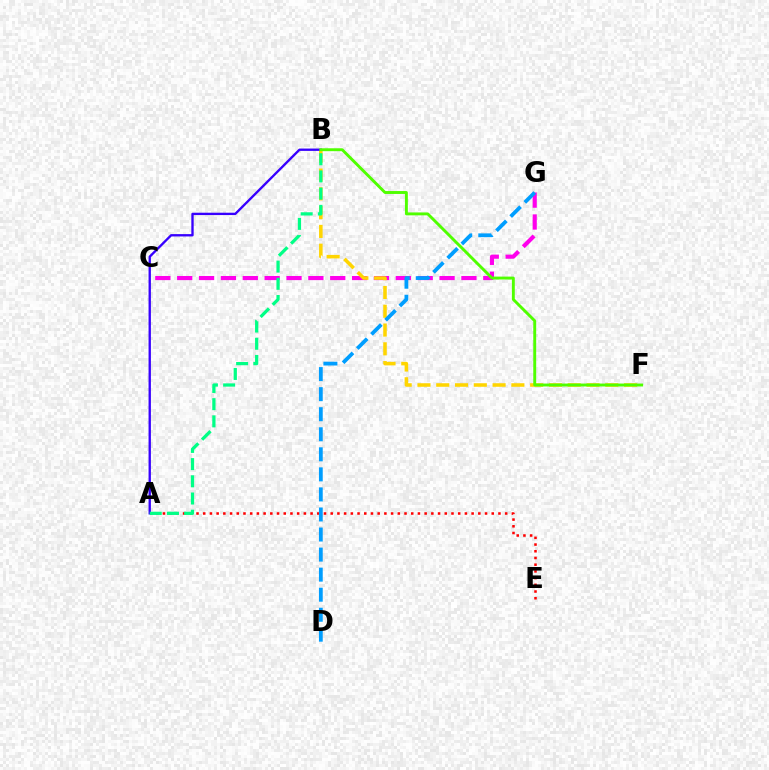{('C', 'G'): [{'color': '#ff00ed', 'line_style': 'dashed', 'thickness': 2.97}], ('B', 'F'): [{'color': '#ffd500', 'line_style': 'dashed', 'thickness': 2.55}, {'color': '#4fff00', 'line_style': 'solid', 'thickness': 2.09}], ('A', 'B'): [{'color': '#3700ff', 'line_style': 'solid', 'thickness': 1.69}, {'color': '#00ff86', 'line_style': 'dashed', 'thickness': 2.34}], ('A', 'E'): [{'color': '#ff0000', 'line_style': 'dotted', 'thickness': 1.82}], ('D', 'G'): [{'color': '#009eff', 'line_style': 'dashed', 'thickness': 2.72}]}